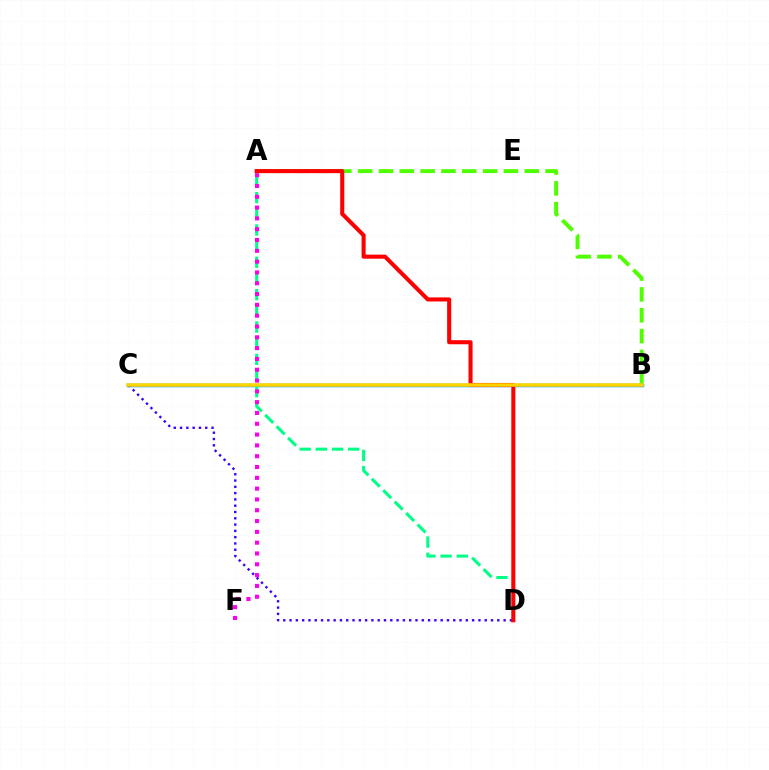{('A', 'B'): [{'color': '#4fff00', 'line_style': 'dashed', 'thickness': 2.83}], ('B', 'C'): [{'color': '#009eff', 'line_style': 'solid', 'thickness': 2.5}, {'color': '#ffd500', 'line_style': 'solid', 'thickness': 2.54}], ('A', 'D'): [{'color': '#00ff86', 'line_style': 'dashed', 'thickness': 2.2}, {'color': '#ff0000', 'line_style': 'solid', 'thickness': 2.92}], ('A', 'F'): [{'color': '#ff00ed', 'line_style': 'dotted', 'thickness': 2.94}], ('C', 'D'): [{'color': '#3700ff', 'line_style': 'dotted', 'thickness': 1.71}]}